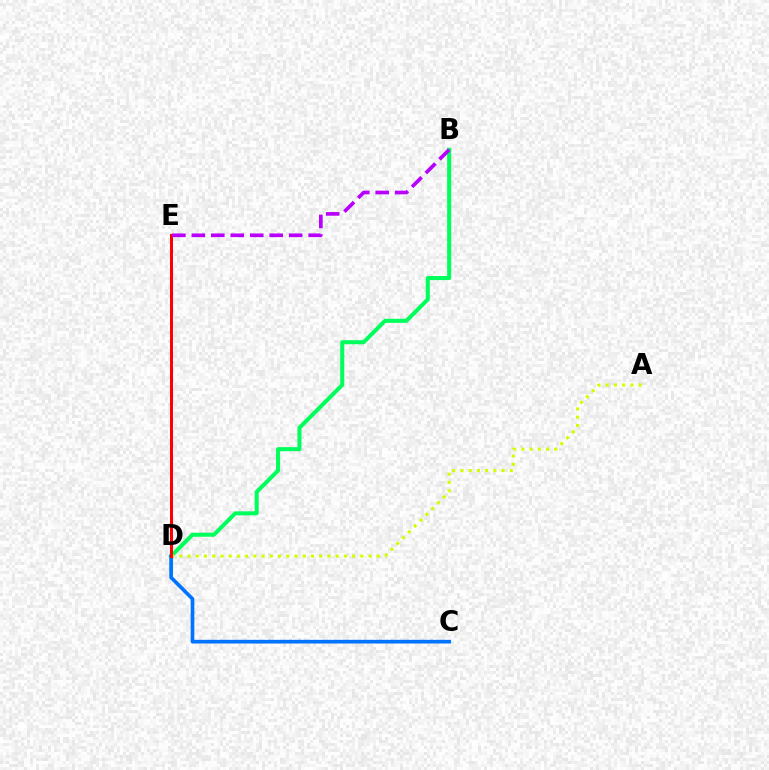{('B', 'D'): [{'color': '#00ff5c', 'line_style': 'solid', 'thickness': 2.91}], ('C', 'D'): [{'color': '#0074ff', 'line_style': 'solid', 'thickness': 2.65}], ('A', 'D'): [{'color': '#d1ff00', 'line_style': 'dotted', 'thickness': 2.24}], ('D', 'E'): [{'color': '#ff0000', 'line_style': 'solid', 'thickness': 2.17}], ('B', 'E'): [{'color': '#b900ff', 'line_style': 'dashed', 'thickness': 2.64}]}